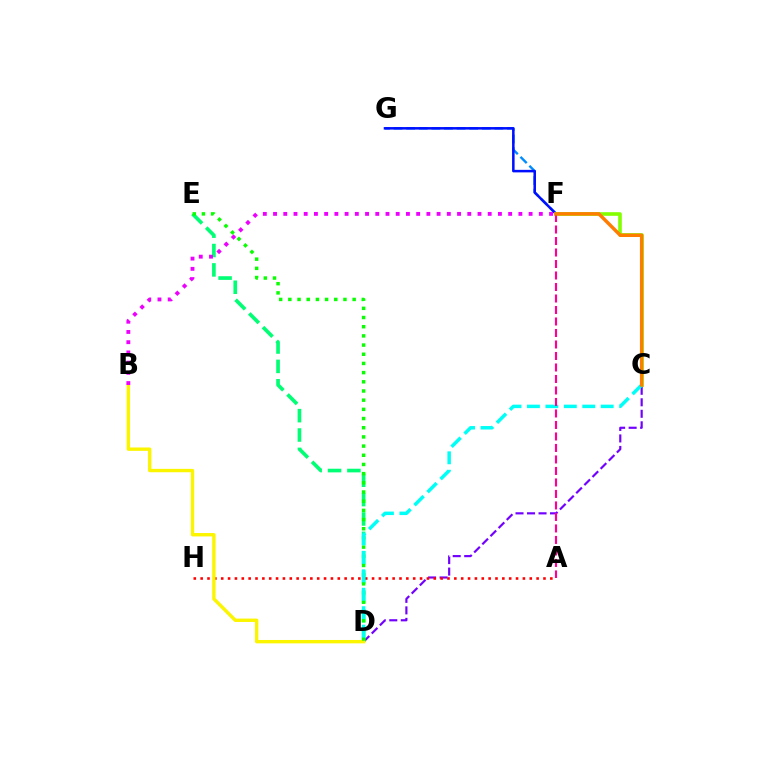{('C', 'D'): [{'color': '#7200ff', 'line_style': 'dashed', 'thickness': 1.56}, {'color': '#00fff6', 'line_style': 'dashed', 'thickness': 2.51}], ('F', 'G'): [{'color': '#008cff', 'line_style': 'dashed', 'thickness': 1.71}, {'color': '#0010ff', 'line_style': 'solid', 'thickness': 1.82}], ('A', 'H'): [{'color': '#ff0000', 'line_style': 'dotted', 'thickness': 1.86}], ('D', 'E'): [{'color': '#00ff74', 'line_style': 'dashed', 'thickness': 2.63}, {'color': '#08ff00', 'line_style': 'dotted', 'thickness': 2.5}], ('B', 'D'): [{'color': '#fcf500', 'line_style': 'solid', 'thickness': 2.43}], ('C', 'F'): [{'color': '#84ff00', 'line_style': 'solid', 'thickness': 2.61}, {'color': '#ff7c00', 'line_style': 'solid', 'thickness': 2.49}], ('B', 'F'): [{'color': '#ee00ff', 'line_style': 'dotted', 'thickness': 2.78}], ('A', 'F'): [{'color': '#ff0094', 'line_style': 'dashed', 'thickness': 1.56}]}